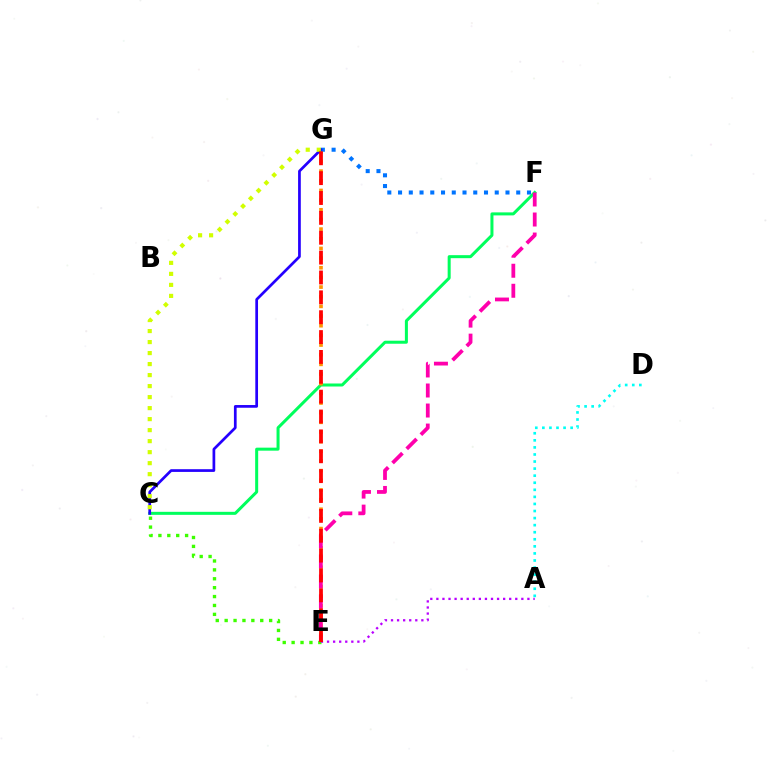{('C', 'E'): [{'color': '#3dff00', 'line_style': 'dotted', 'thickness': 2.42}], ('C', 'F'): [{'color': '#00ff5c', 'line_style': 'solid', 'thickness': 2.17}], ('A', 'E'): [{'color': '#b900ff', 'line_style': 'dotted', 'thickness': 1.65}], ('E', 'G'): [{'color': '#ff9400', 'line_style': 'dotted', 'thickness': 2.62}, {'color': '#ff0000', 'line_style': 'dashed', 'thickness': 2.7}], ('F', 'G'): [{'color': '#0074ff', 'line_style': 'dotted', 'thickness': 2.92}], ('C', 'G'): [{'color': '#2500ff', 'line_style': 'solid', 'thickness': 1.95}, {'color': '#d1ff00', 'line_style': 'dotted', 'thickness': 2.99}], ('E', 'F'): [{'color': '#ff00ac', 'line_style': 'dashed', 'thickness': 2.72}], ('A', 'D'): [{'color': '#00fff6', 'line_style': 'dotted', 'thickness': 1.92}]}